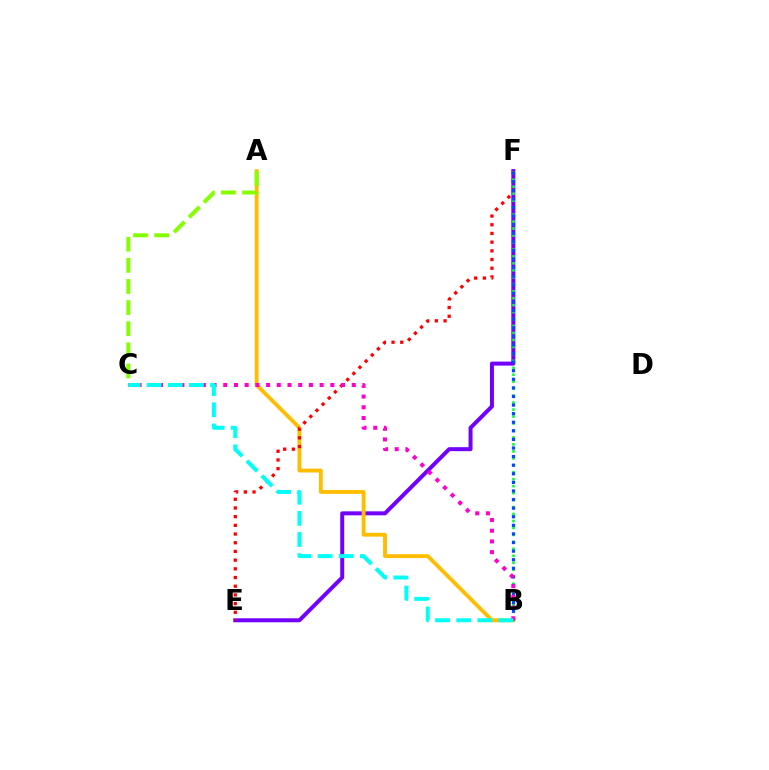{('E', 'F'): [{'color': '#7200ff', 'line_style': 'solid', 'thickness': 2.87}, {'color': '#ff0000', 'line_style': 'dotted', 'thickness': 2.36}], ('A', 'B'): [{'color': '#ffbd00', 'line_style': 'solid', 'thickness': 2.78}], ('B', 'F'): [{'color': '#00ff39', 'line_style': 'dotted', 'thickness': 1.89}, {'color': '#004bff', 'line_style': 'dotted', 'thickness': 2.33}], ('A', 'C'): [{'color': '#84ff00', 'line_style': 'dashed', 'thickness': 2.87}], ('B', 'C'): [{'color': '#ff00cf', 'line_style': 'dotted', 'thickness': 2.91}, {'color': '#00fff6', 'line_style': 'dashed', 'thickness': 2.87}]}